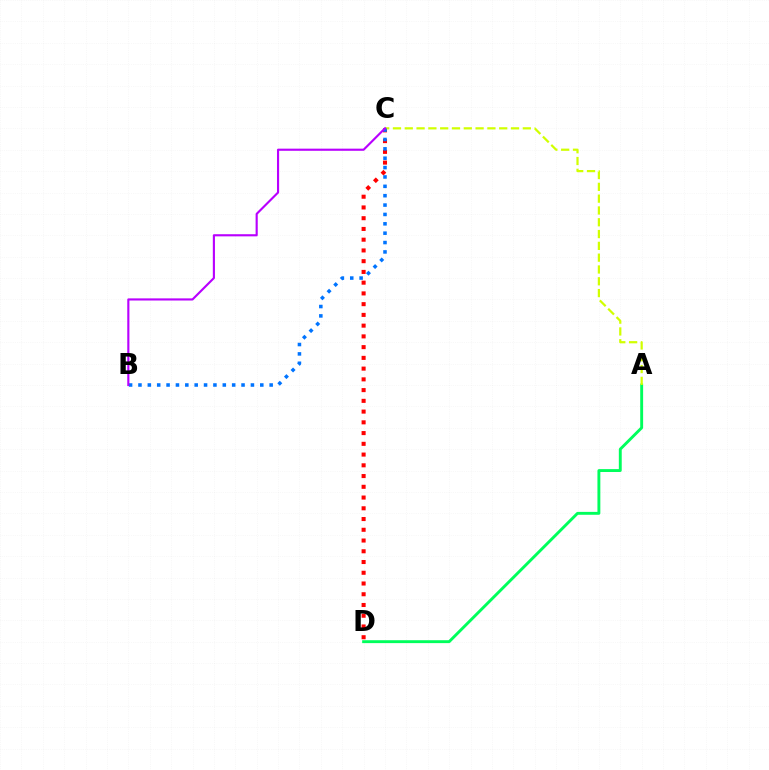{('C', 'D'): [{'color': '#ff0000', 'line_style': 'dotted', 'thickness': 2.92}], ('A', 'D'): [{'color': '#00ff5c', 'line_style': 'solid', 'thickness': 2.09}], ('A', 'C'): [{'color': '#d1ff00', 'line_style': 'dashed', 'thickness': 1.6}], ('B', 'C'): [{'color': '#0074ff', 'line_style': 'dotted', 'thickness': 2.55}, {'color': '#b900ff', 'line_style': 'solid', 'thickness': 1.54}]}